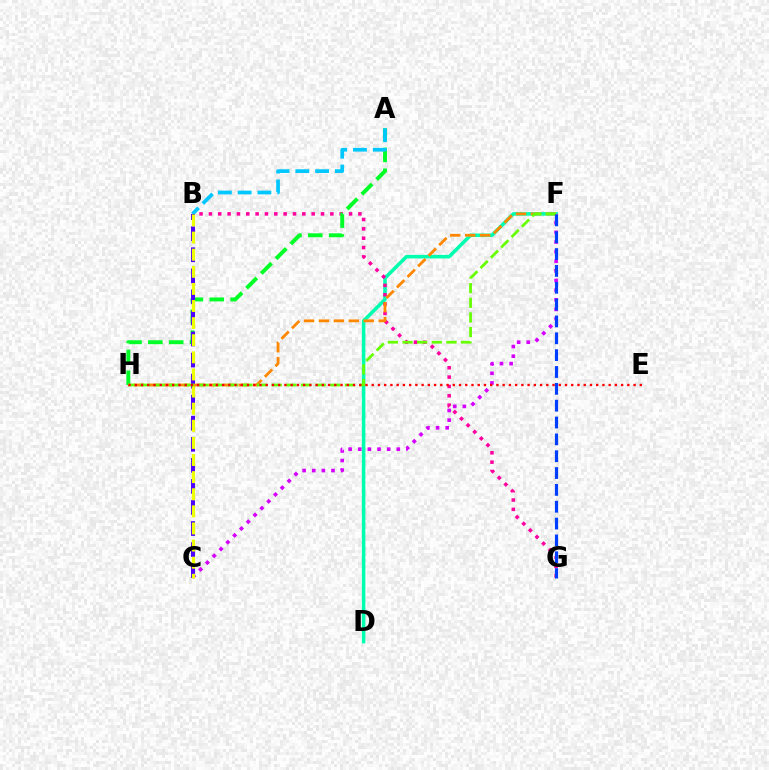{('D', 'F'): [{'color': '#00ffaf', 'line_style': 'solid', 'thickness': 2.56}], ('C', 'F'): [{'color': '#d600ff', 'line_style': 'dotted', 'thickness': 2.62}], ('B', 'G'): [{'color': '#ff00a0', 'line_style': 'dotted', 'thickness': 2.54}], ('A', 'H'): [{'color': '#00ff27', 'line_style': 'dashed', 'thickness': 2.83}], ('A', 'B'): [{'color': '#00c7ff', 'line_style': 'dashed', 'thickness': 2.68}], ('B', 'C'): [{'color': '#4f00ff', 'line_style': 'dashed', 'thickness': 2.86}, {'color': '#eeff00', 'line_style': 'dashed', 'thickness': 2.32}], ('F', 'H'): [{'color': '#ff8800', 'line_style': 'dashed', 'thickness': 2.03}, {'color': '#66ff00', 'line_style': 'dashed', 'thickness': 1.99}], ('E', 'H'): [{'color': '#ff0000', 'line_style': 'dotted', 'thickness': 1.69}], ('F', 'G'): [{'color': '#003fff', 'line_style': 'dashed', 'thickness': 2.29}]}